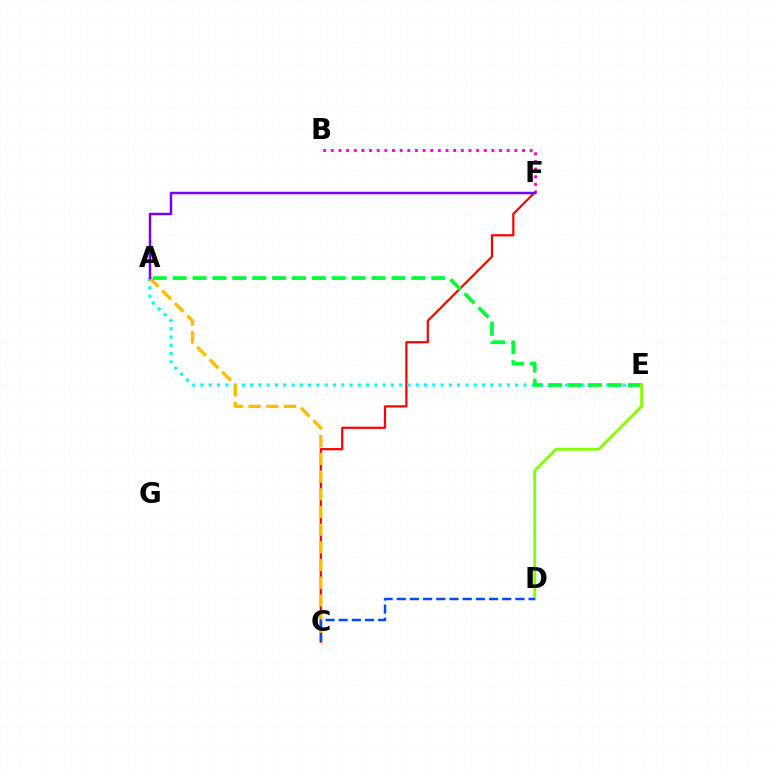{('C', 'F'): [{'color': '#ff0000', 'line_style': 'solid', 'thickness': 1.6}], ('A', 'E'): [{'color': '#00fff6', 'line_style': 'dotted', 'thickness': 2.25}, {'color': '#00ff39', 'line_style': 'dashed', 'thickness': 2.7}], ('A', 'C'): [{'color': '#ffbd00', 'line_style': 'dashed', 'thickness': 2.4}], ('B', 'F'): [{'color': '#ff00cf', 'line_style': 'dotted', 'thickness': 2.08}], ('D', 'E'): [{'color': '#84ff00', 'line_style': 'solid', 'thickness': 2.08}], ('A', 'F'): [{'color': '#7200ff', 'line_style': 'solid', 'thickness': 1.79}], ('C', 'D'): [{'color': '#004bff', 'line_style': 'dashed', 'thickness': 1.79}]}